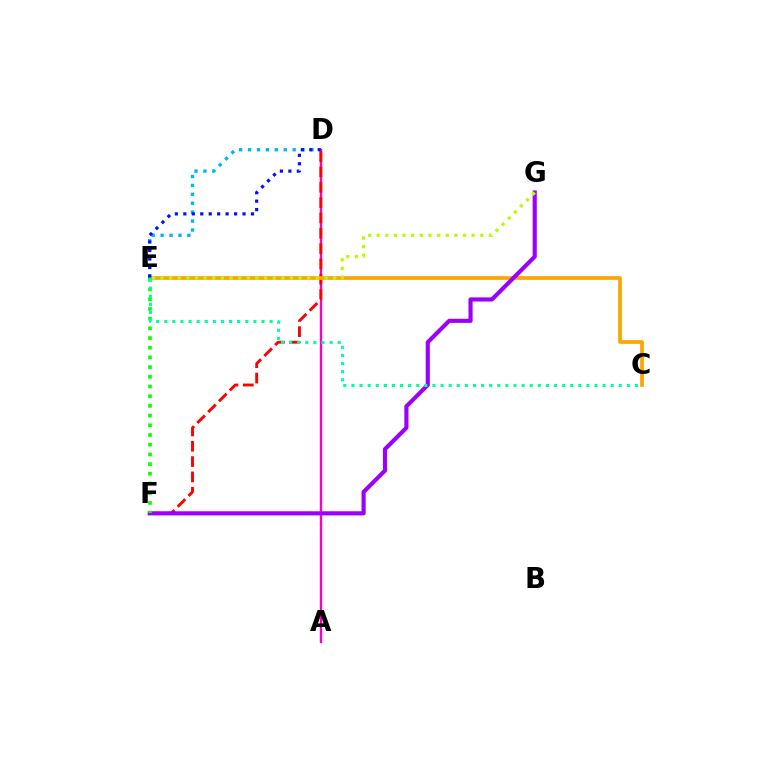{('A', 'D'): [{'color': '#ff00bd', 'line_style': 'solid', 'thickness': 1.71}], ('D', 'F'): [{'color': '#ff0000', 'line_style': 'dashed', 'thickness': 2.08}], ('C', 'E'): [{'color': '#ffa500', 'line_style': 'solid', 'thickness': 2.67}, {'color': '#00ff9d', 'line_style': 'dotted', 'thickness': 2.2}], ('D', 'E'): [{'color': '#00b5ff', 'line_style': 'dotted', 'thickness': 2.42}, {'color': '#0010ff', 'line_style': 'dotted', 'thickness': 2.3}], ('F', 'G'): [{'color': '#9b00ff', 'line_style': 'solid', 'thickness': 2.97}], ('E', 'G'): [{'color': '#b3ff00', 'line_style': 'dotted', 'thickness': 2.35}], ('E', 'F'): [{'color': '#08ff00', 'line_style': 'dotted', 'thickness': 2.64}]}